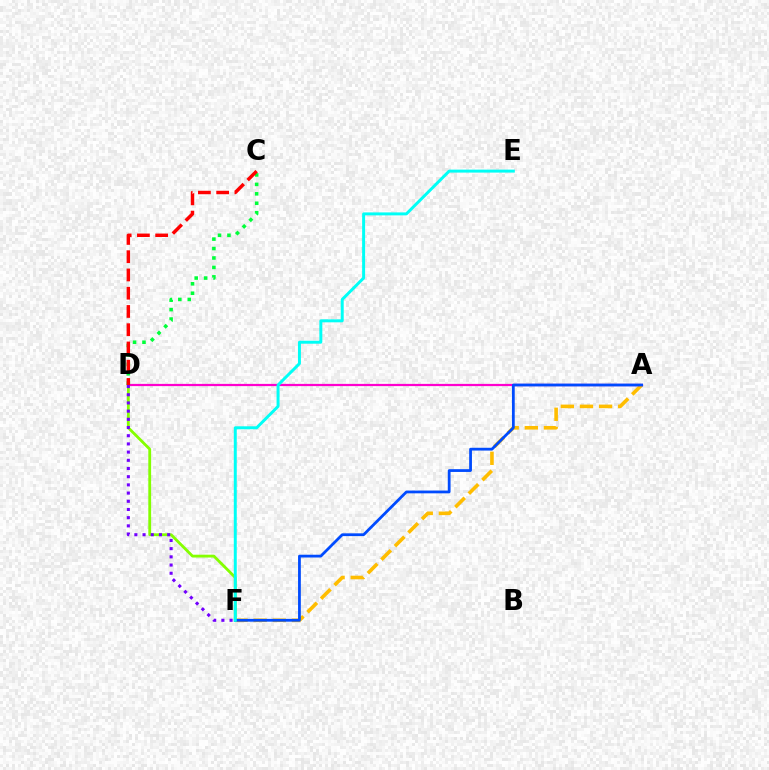{('D', 'F'): [{'color': '#84ff00', 'line_style': 'solid', 'thickness': 2.03}, {'color': '#7200ff', 'line_style': 'dotted', 'thickness': 2.23}], ('A', 'F'): [{'color': '#ffbd00', 'line_style': 'dashed', 'thickness': 2.6}, {'color': '#004bff', 'line_style': 'solid', 'thickness': 2.0}], ('A', 'D'): [{'color': '#ff00cf', 'line_style': 'solid', 'thickness': 1.6}], ('C', 'D'): [{'color': '#00ff39', 'line_style': 'dotted', 'thickness': 2.57}, {'color': '#ff0000', 'line_style': 'dashed', 'thickness': 2.48}], ('E', 'F'): [{'color': '#00fff6', 'line_style': 'solid', 'thickness': 2.14}]}